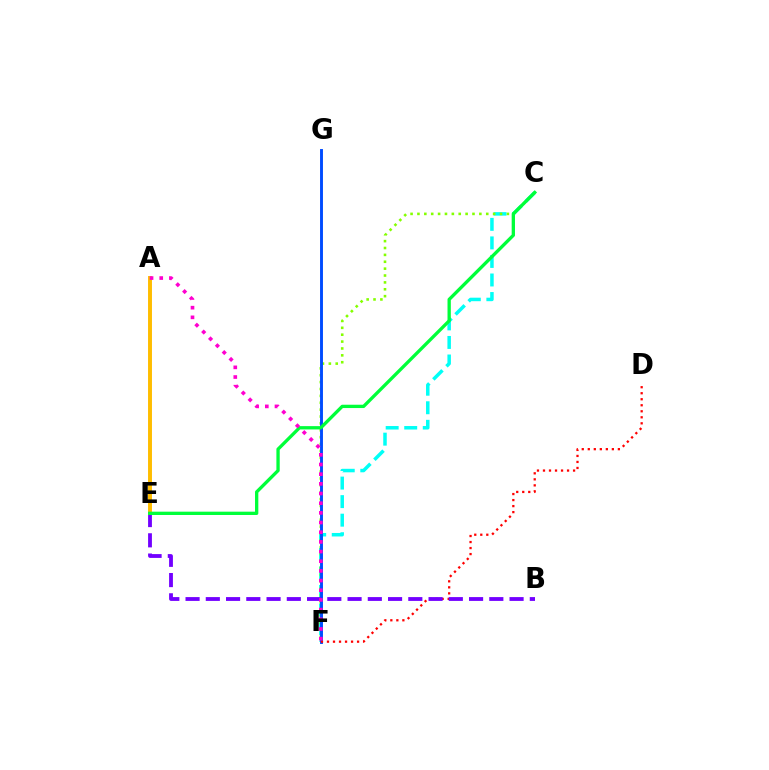{('C', 'F'): [{'color': '#00fff6', 'line_style': 'dashed', 'thickness': 2.52}, {'color': '#84ff00', 'line_style': 'dotted', 'thickness': 1.87}], ('F', 'G'): [{'color': '#004bff', 'line_style': 'solid', 'thickness': 2.09}], ('D', 'F'): [{'color': '#ff0000', 'line_style': 'dotted', 'thickness': 1.64}], ('B', 'E'): [{'color': '#7200ff', 'line_style': 'dashed', 'thickness': 2.75}], ('A', 'E'): [{'color': '#ffbd00', 'line_style': 'solid', 'thickness': 2.84}], ('C', 'E'): [{'color': '#00ff39', 'line_style': 'solid', 'thickness': 2.39}], ('A', 'F'): [{'color': '#ff00cf', 'line_style': 'dotted', 'thickness': 2.63}]}